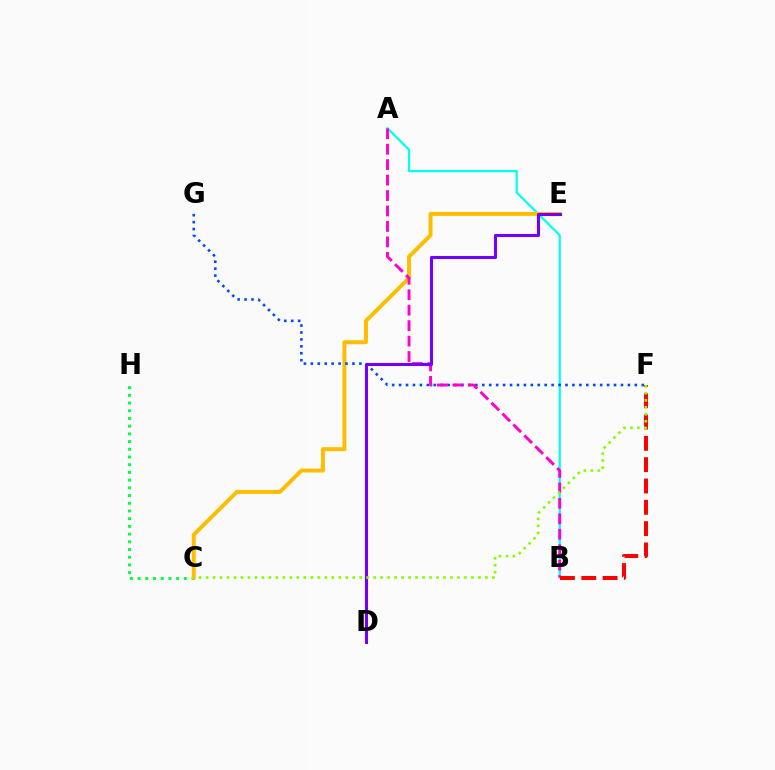{('A', 'B'): [{'color': '#00fff6', 'line_style': 'solid', 'thickness': 1.6}, {'color': '#ff00cf', 'line_style': 'dashed', 'thickness': 2.1}], ('C', 'H'): [{'color': '#00ff39', 'line_style': 'dotted', 'thickness': 2.09}], ('C', 'E'): [{'color': '#ffbd00', 'line_style': 'solid', 'thickness': 2.86}], ('F', 'G'): [{'color': '#004bff', 'line_style': 'dotted', 'thickness': 1.88}], ('D', 'E'): [{'color': '#7200ff', 'line_style': 'solid', 'thickness': 2.21}], ('B', 'F'): [{'color': '#ff0000', 'line_style': 'dashed', 'thickness': 2.9}], ('C', 'F'): [{'color': '#84ff00', 'line_style': 'dotted', 'thickness': 1.9}]}